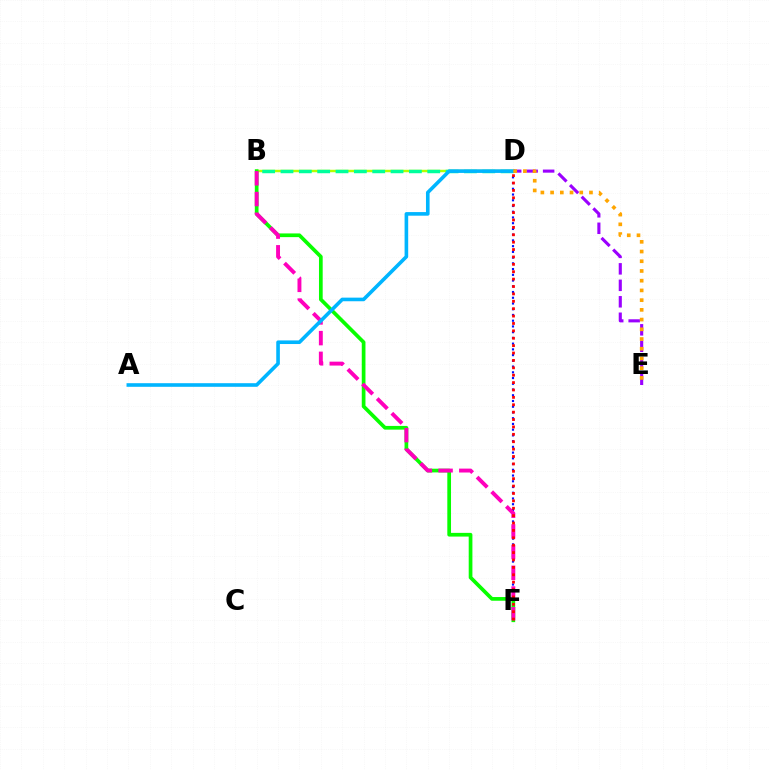{('D', 'F'): [{'color': '#0010ff', 'line_style': 'dotted', 'thickness': 1.56}, {'color': '#ff0000', 'line_style': 'dotted', 'thickness': 2.01}], ('B', 'D'): [{'color': '#b3ff00', 'line_style': 'solid', 'thickness': 1.77}, {'color': '#00ff9d', 'line_style': 'dashed', 'thickness': 2.49}], ('B', 'F'): [{'color': '#08ff00', 'line_style': 'solid', 'thickness': 2.67}, {'color': '#ff00bd', 'line_style': 'dashed', 'thickness': 2.81}], ('D', 'E'): [{'color': '#9b00ff', 'line_style': 'dashed', 'thickness': 2.24}, {'color': '#ffa500', 'line_style': 'dotted', 'thickness': 2.64}], ('A', 'D'): [{'color': '#00b5ff', 'line_style': 'solid', 'thickness': 2.6}]}